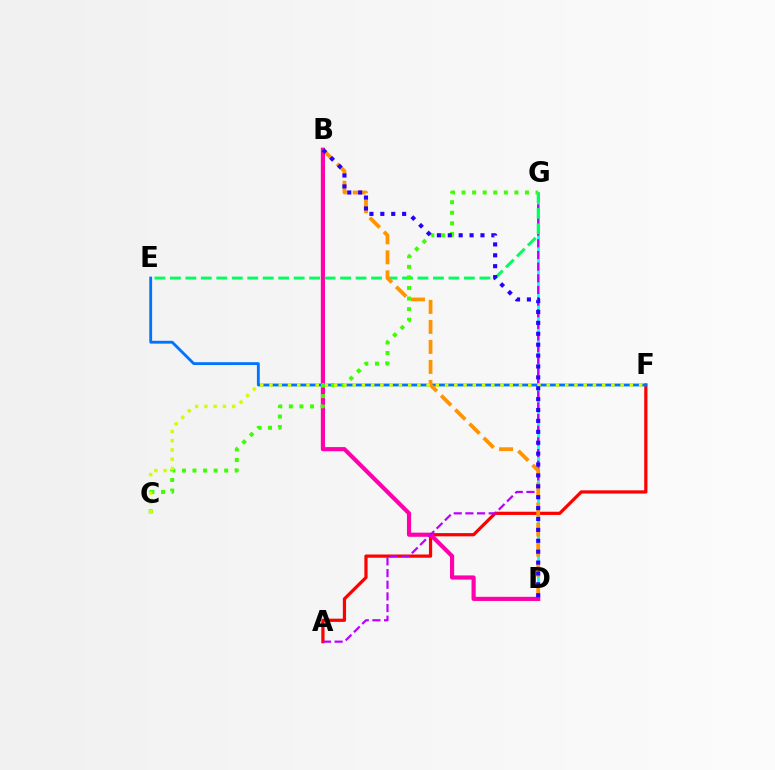{('A', 'F'): [{'color': '#ff0000', 'line_style': 'solid', 'thickness': 2.32}], ('D', 'G'): [{'color': '#00fff6', 'line_style': 'solid', 'thickness': 1.97}], ('B', 'D'): [{'color': '#ff00ac', 'line_style': 'solid', 'thickness': 2.99}, {'color': '#ff9400', 'line_style': 'dashed', 'thickness': 2.72}, {'color': '#2500ff', 'line_style': 'dotted', 'thickness': 2.96}], ('A', 'G'): [{'color': '#b900ff', 'line_style': 'dashed', 'thickness': 1.58}], ('E', 'F'): [{'color': '#0074ff', 'line_style': 'solid', 'thickness': 2.05}], ('E', 'G'): [{'color': '#00ff5c', 'line_style': 'dashed', 'thickness': 2.1}], ('C', 'G'): [{'color': '#3dff00', 'line_style': 'dotted', 'thickness': 2.87}], ('C', 'F'): [{'color': '#d1ff00', 'line_style': 'dotted', 'thickness': 2.51}]}